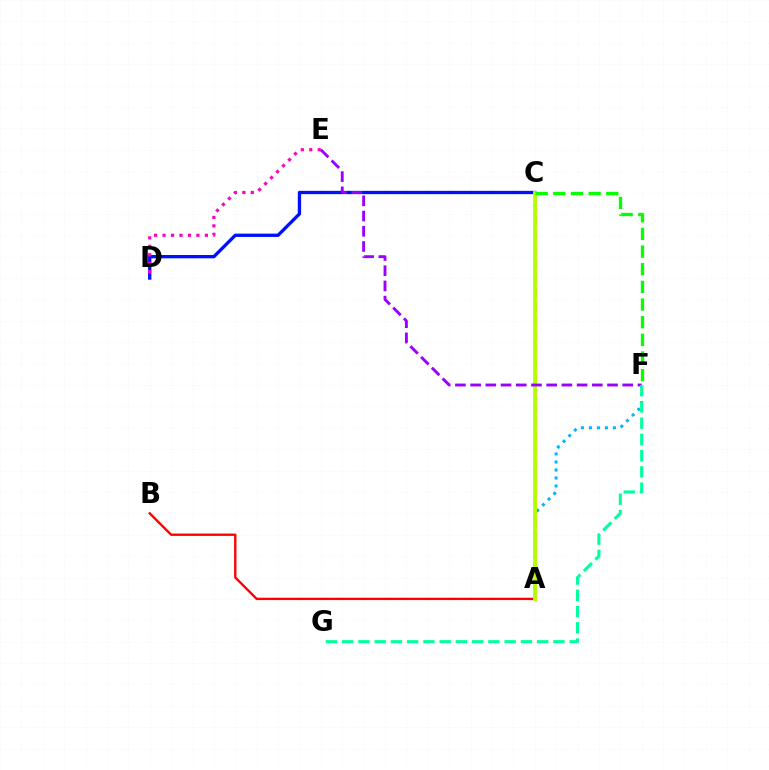{('A', 'F'): [{'color': '#00b5ff', 'line_style': 'dotted', 'thickness': 2.17}], ('C', 'D'): [{'color': '#0010ff', 'line_style': 'solid', 'thickness': 2.38}], ('A', 'C'): [{'color': '#ffa500', 'line_style': 'dashed', 'thickness': 1.95}, {'color': '#b3ff00', 'line_style': 'solid', 'thickness': 2.75}], ('A', 'B'): [{'color': '#ff0000', 'line_style': 'solid', 'thickness': 1.7}], ('D', 'E'): [{'color': '#ff00bd', 'line_style': 'dotted', 'thickness': 2.3}], ('E', 'F'): [{'color': '#9b00ff', 'line_style': 'dashed', 'thickness': 2.07}], ('F', 'G'): [{'color': '#00ff9d', 'line_style': 'dashed', 'thickness': 2.21}], ('C', 'F'): [{'color': '#08ff00', 'line_style': 'dashed', 'thickness': 2.4}]}